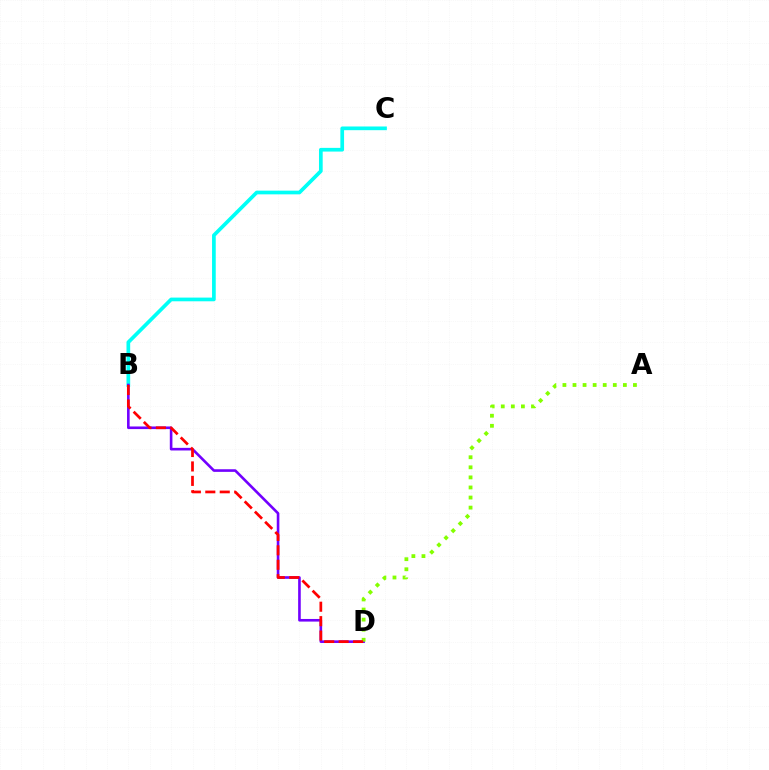{('B', 'C'): [{'color': '#00fff6', 'line_style': 'solid', 'thickness': 2.66}], ('B', 'D'): [{'color': '#7200ff', 'line_style': 'solid', 'thickness': 1.88}, {'color': '#ff0000', 'line_style': 'dashed', 'thickness': 1.96}], ('A', 'D'): [{'color': '#84ff00', 'line_style': 'dotted', 'thickness': 2.74}]}